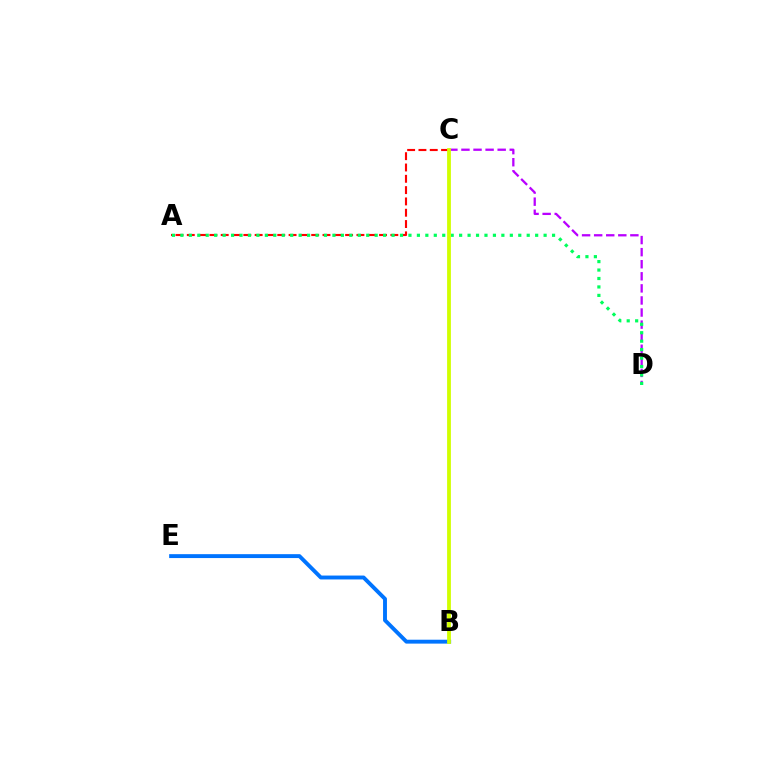{('C', 'D'): [{'color': '#b900ff', 'line_style': 'dashed', 'thickness': 1.64}], ('B', 'E'): [{'color': '#0074ff', 'line_style': 'solid', 'thickness': 2.81}], ('A', 'C'): [{'color': '#ff0000', 'line_style': 'dashed', 'thickness': 1.54}], ('A', 'D'): [{'color': '#00ff5c', 'line_style': 'dotted', 'thickness': 2.3}], ('B', 'C'): [{'color': '#d1ff00', 'line_style': 'solid', 'thickness': 2.74}]}